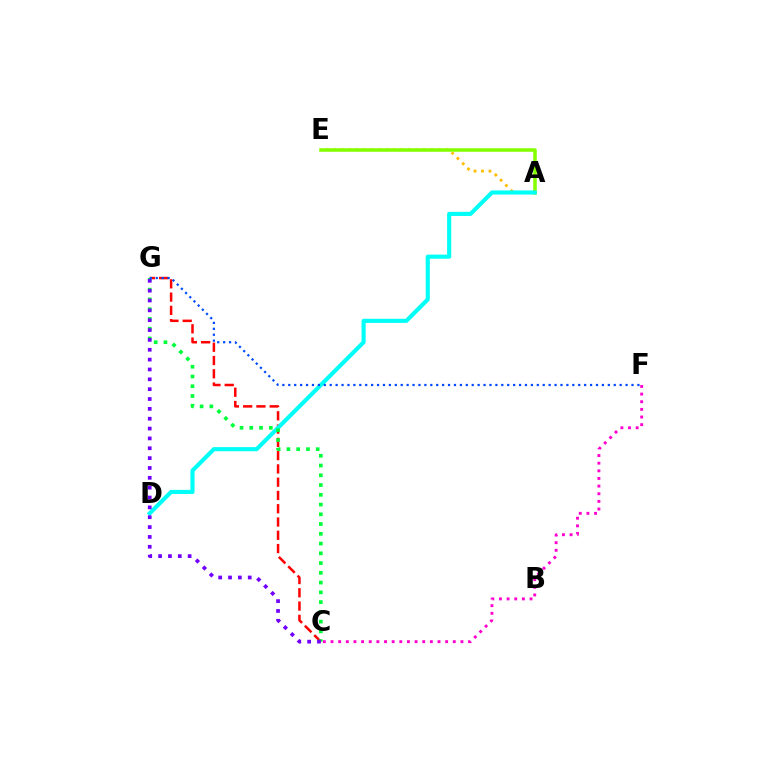{('C', 'G'): [{'color': '#ff0000', 'line_style': 'dashed', 'thickness': 1.8}, {'color': '#00ff39', 'line_style': 'dotted', 'thickness': 2.65}, {'color': '#7200ff', 'line_style': 'dotted', 'thickness': 2.68}], ('A', 'E'): [{'color': '#ffbd00', 'line_style': 'dotted', 'thickness': 2.03}, {'color': '#84ff00', 'line_style': 'solid', 'thickness': 2.56}], ('C', 'F'): [{'color': '#ff00cf', 'line_style': 'dotted', 'thickness': 2.08}], ('A', 'D'): [{'color': '#00fff6', 'line_style': 'solid', 'thickness': 2.97}], ('F', 'G'): [{'color': '#004bff', 'line_style': 'dotted', 'thickness': 1.61}]}